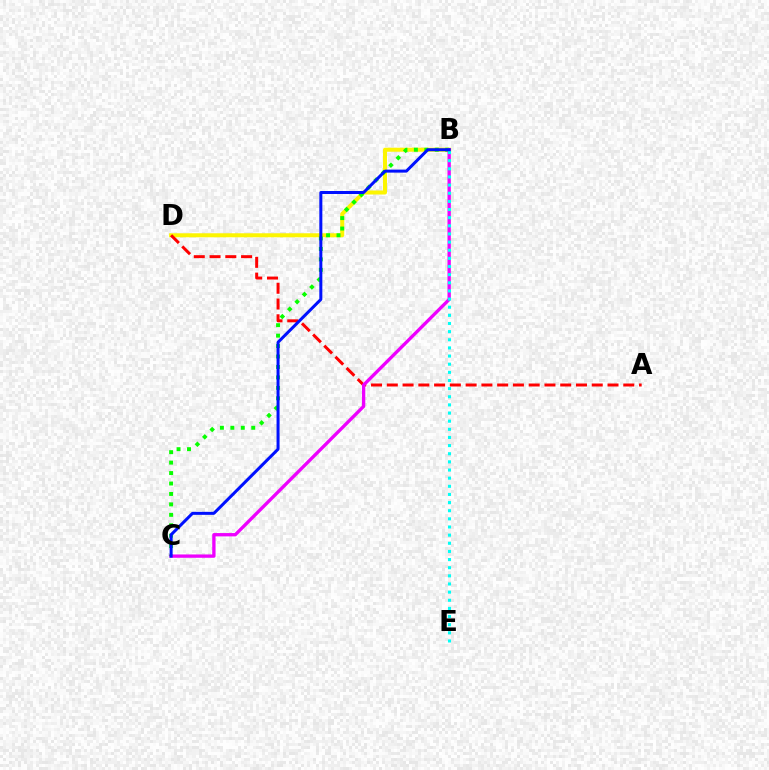{('B', 'D'): [{'color': '#fcf500', 'line_style': 'solid', 'thickness': 2.89}], ('B', 'C'): [{'color': '#08ff00', 'line_style': 'dotted', 'thickness': 2.84}, {'color': '#ee00ff', 'line_style': 'solid', 'thickness': 2.39}, {'color': '#0010ff', 'line_style': 'solid', 'thickness': 2.17}], ('A', 'D'): [{'color': '#ff0000', 'line_style': 'dashed', 'thickness': 2.14}], ('B', 'E'): [{'color': '#00fff6', 'line_style': 'dotted', 'thickness': 2.21}]}